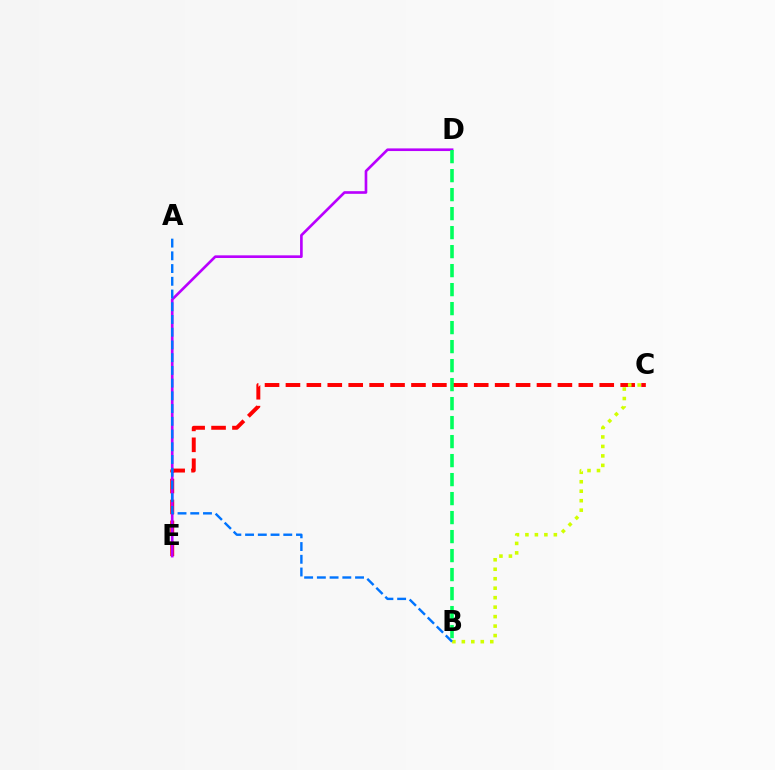{('C', 'E'): [{'color': '#ff0000', 'line_style': 'dashed', 'thickness': 2.84}], ('B', 'C'): [{'color': '#d1ff00', 'line_style': 'dotted', 'thickness': 2.57}], ('D', 'E'): [{'color': '#b900ff', 'line_style': 'solid', 'thickness': 1.91}], ('A', 'B'): [{'color': '#0074ff', 'line_style': 'dashed', 'thickness': 1.73}], ('B', 'D'): [{'color': '#00ff5c', 'line_style': 'dashed', 'thickness': 2.58}]}